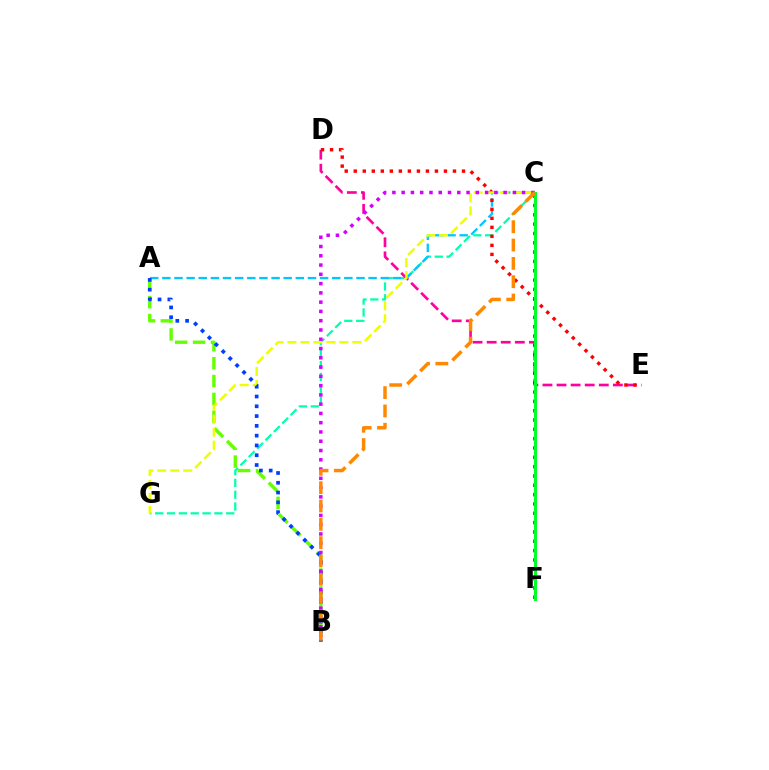{('C', 'G'): [{'color': '#00ffaf', 'line_style': 'dashed', 'thickness': 1.61}, {'color': '#eeff00', 'line_style': 'dashed', 'thickness': 1.77}], ('D', 'E'): [{'color': '#ff00a0', 'line_style': 'dashed', 'thickness': 1.91}, {'color': '#ff0000', 'line_style': 'dotted', 'thickness': 2.45}], ('A', 'C'): [{'color': '#00c7ff', 'line_style': 'dashed', 'thickness': 1.65}], ('C', 'F'): [{'color': '#4f00ff', 'line_style': 'dotted', 'thickness': 2.53}, {'color': '#00ff27', 'line_style': 'solid', 'thickness': 2.15}], ('A', 'B'): [{'color': '#66ff00', 'line_style': 'dashed', 'thickness': 2.43}, {'color': '#003fff', 'line_style': 'dotted', 'thickness': 2.66}], ('B', 'C'): [{'color': '#d600ff', 'line_style': 'dotted', 'thickness': 2.52}, {'color': '#ff8800', 'line_style': 'dashed', 'thickness': 2.49}]}